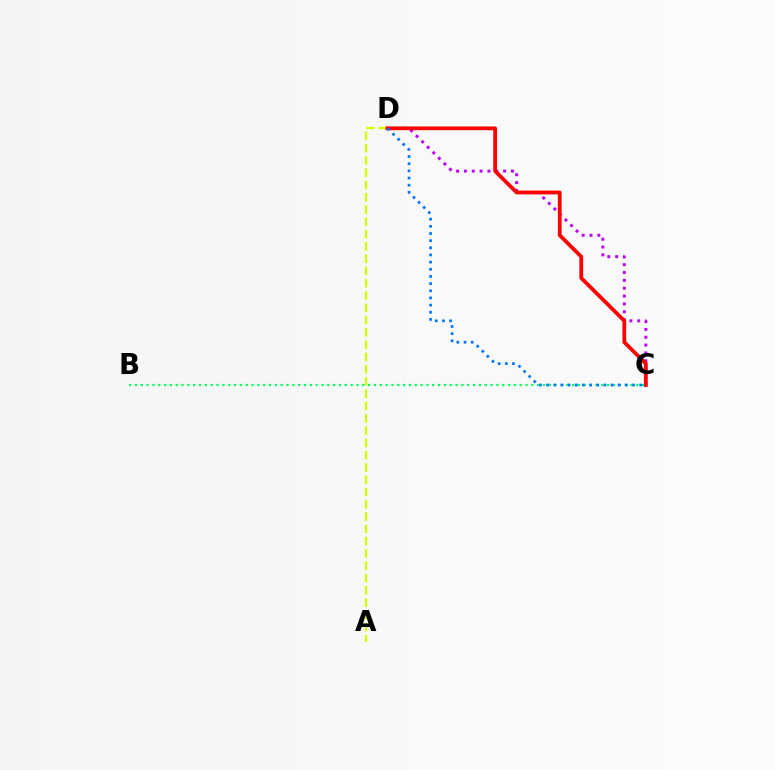{('C', 'D'): [{'color': '#b900ff', 'line_style': 'dotted', 'thickness': 2.13}, {'color': '#ff0000', 'line_style': 'solid', 'thickness': 2.72}, {'color': '#0074ff', 'line_style': 'dotted', 'thickness': 1.95}], ('B', 'C'): [{'color': '#00ff5c', 'line_style': 'dotted', 'thickness': 1.58}], ('A', 'D'): [{'color': '#d1ff00', 'line_style': 'dashed', 'thickness': 1.67}]}